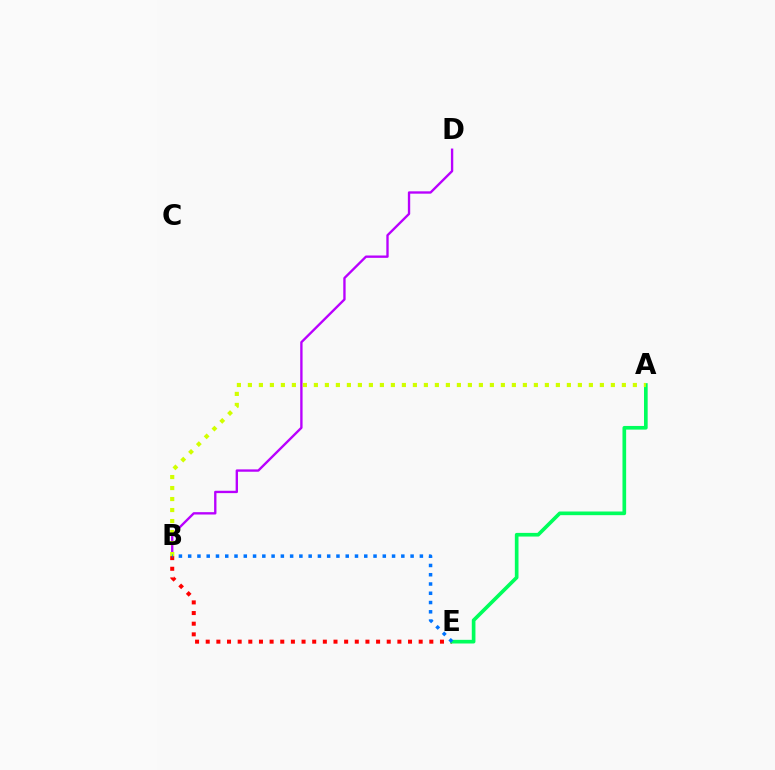{('B', 'D'): [{'color': '#b900ff', 'line_style': 'solid', 'thickness': 1.69}], ('B', 'E'): [{'color': '#ff0000', 'line_style': 'dotted', 'thickness': 2.89}, {'color': '#0074ff', 'line_style': 'dotted', 'thickness': 2.52}], ('A', 'E'): [{'color': '#00ff5c', 'line_style': 'solid', 'thickness': 2.64}], ('A', 'B'): [{'color': '#d1ff00', 'line_style': 'dotted', 'thickness': 2.99}]}